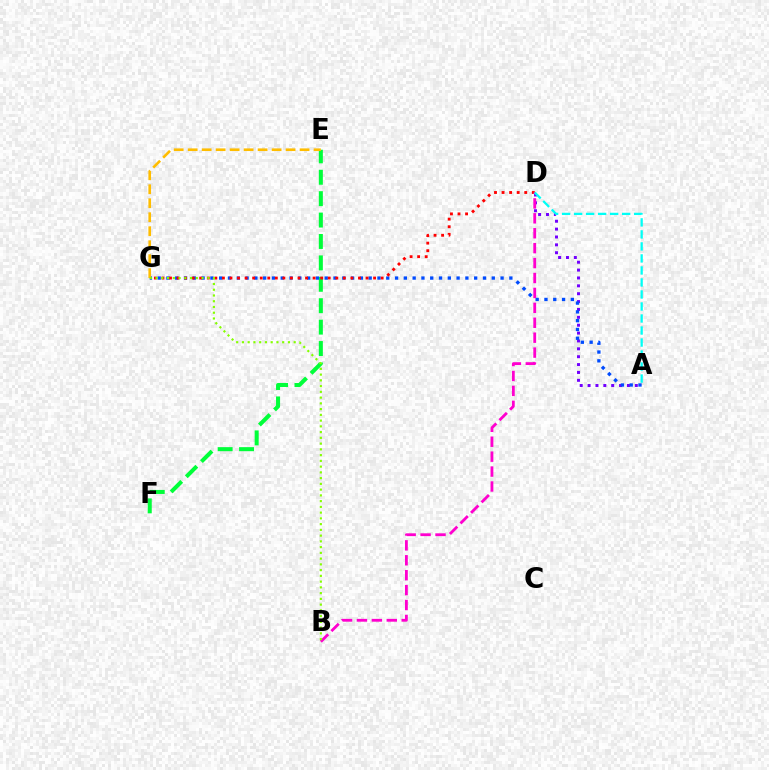{('A', 'D'): [{'color': '#7200ff', 'line_style': 'dotted', 'thickness': 2.14}, {'color': '#00fff6', 'line_style': 'dashed', 'thickness': 1.63}], ('E', 'F'): [{'color': '#00ff39', 'line_style': 'dashed', 'thickness': 2.91}], ('A', 'G'): [{'color': '#004bff', 'line_style': 'dotted', 'thickness': 2.39}], ('D', 'G'): [{'color': '#ff0000', 'line_style': 'dotted', 'thickness': 2.05}], ('B', 'D'): [{'color': '#ff00cf', 'line_style': 'dashed', 'thickness': 2.03}], ('E', 'G'): [{'color': '#ffbd00', 'line_style': 'dashed', 'thickness': 1.9}], ('B', 'G'): [{'color': '#84ff00', 'line_style': 'dotted', 'thickness': 1.56}]}